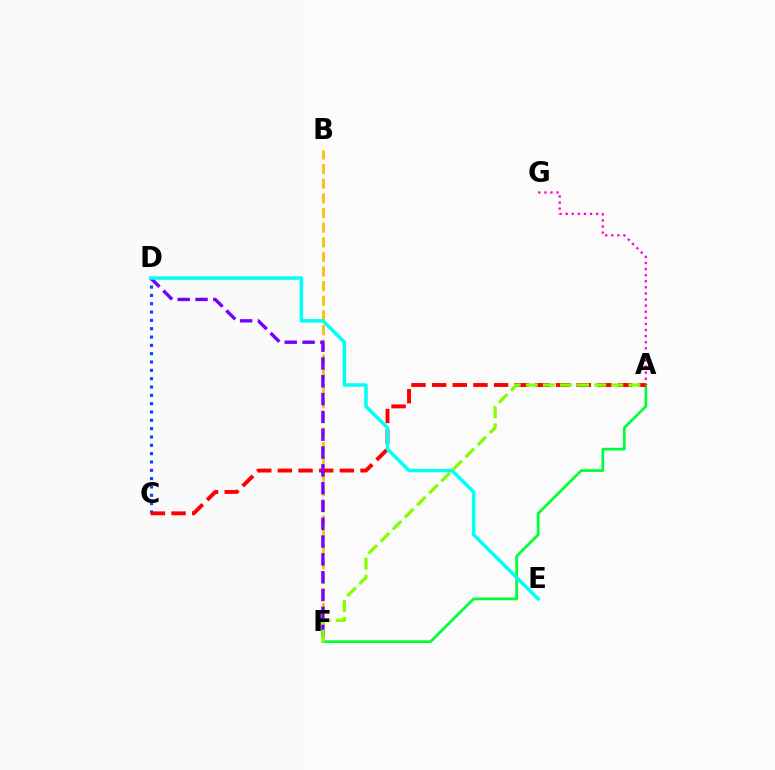{('A', 'F'): [{'color': '#00ff39', 'line_style': 'solid', 'thickness': 1.98}, {'color': '#84ff00', 'line_style': 'dashed', 'thickness': 2.32}], ('A', 'G'): [{'color': '#ff00cf', 'line_style': 'dotted', 'thickness': 1.65}], ('B', 'F'): [{'color': '#ffbd00', 'line_style': 'dashed', 'thickness': 1.99}], ('C', 'D'): [{'color': '#004bff', 'line_style': 'dotted', 'thickness': 2.26}], ('A', 'C'): [{'color': '#ff0000', 'line_style': 'dashed', 'thickness': 2.81}], ('D', 'F'): [{'color': '#7200ff', 'line_style': 'dashed', 'thickness': 2.42}], ('D', 'E'): [{'color': '#00fff6', 'line_style': 'solid', 'thickness': 2.51}]}